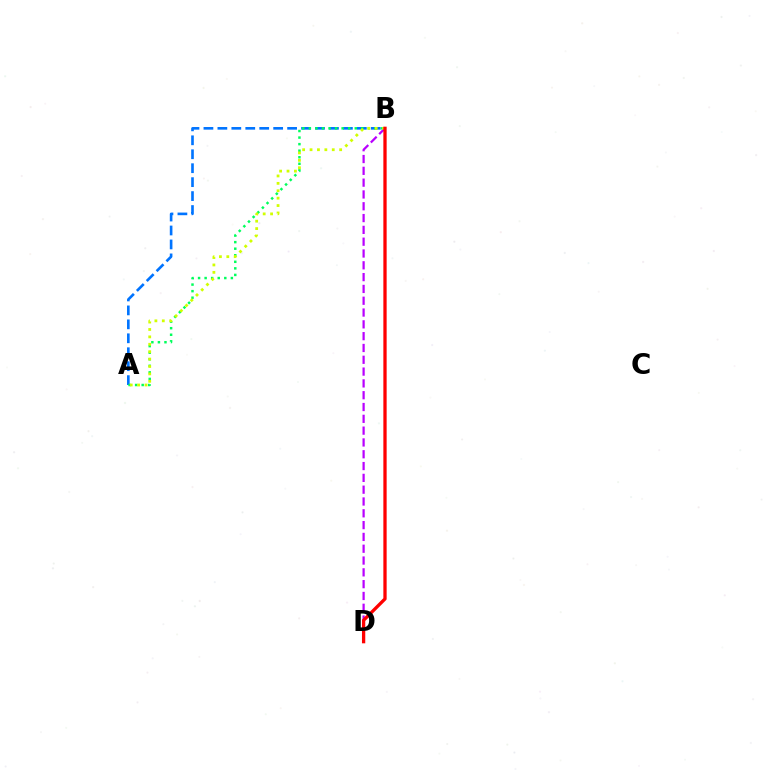{('A', 'B'): [{'color': '#0074ff', 'line_style': 'dashed', 'thickness': 1.89}, {'color': '#00ff5c', 'line_style': 'dotted', 'thickness': 1.78}, {'color': '#d1ff00', 'line_style': 'dotted', 'thickness': 2.01}], ('B', 'D'): [{'color': '#b900ff', 'line_style': 'dashed', 'thickness': 1.6}, {'color': '#ff0000', 'line_style': 'solid', 'thickness': 2.37}]}